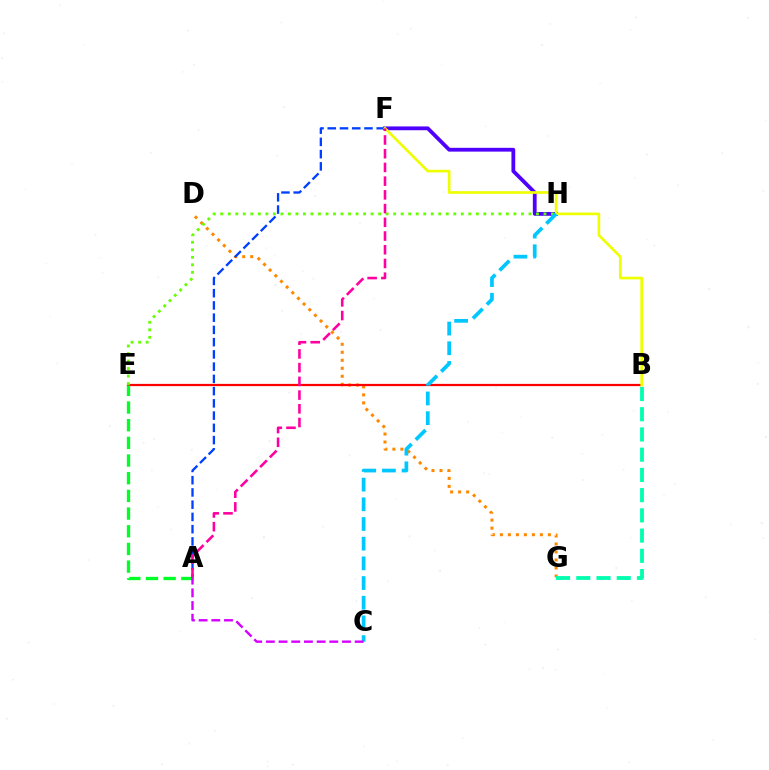{('D', 'G'): [{'color': '#ff8800', 'line_style': 'dotted', 'thickness': 2.17}], ('F', 'H'): [{'color': '#4f00ff', 'line_style': 'solid', 'thickness': 2.73}], ('B', 'E'): [{'color': '#ff0000', 'line_style': 'solid', 'thickness': 1.61}], ('E', 'H'): [{'color': '#66ff00', 'line_style': 'dotted', 'thickness': 2.04}], ('A', 'E'): [{'color': '#00ff27', 'line_style': 'dashed', 'thickness': 2.4}], ('A', 'F'): [{'color': '#003fff', 'line_style': 'dashed', 'thickness': 1.66}, {'color': '#ff00a0', 'line_style': 'dashed', 'thickness': 1.86}], ('B', 'F'): [{'color': '#eeff00', 'line_style': 'solid', 'thickness': 1.92}], ('B', 'G'): [{'color': '#00ffaf', 'line_style': 'dashed', 'thickness': 2.75}], ('C', 'H'): [{'color': '#00c7ff', 'line_style': 'dashed', 'thickness': 2.67}], ('A', 'C'): [{'color': '#d600ff', 'line_style': 'dashed', 'thickness': 1.72}]}